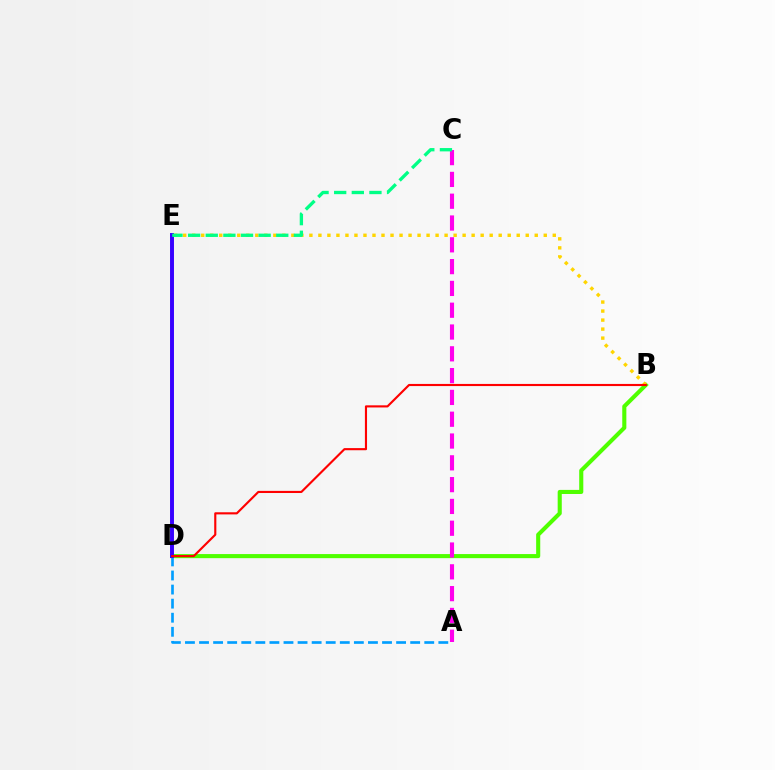{('B', 'D'): [{'color': '#4fff00', 'line_style': 'solid', 'thickness': 2.95}, {'color': '#ff0000', 'line_style': 'solid', 'thickness': 1.53}], ('A', 'C'): [{'color': '#ff00ed', 'line_style': 'dashed', 'thickness': 2.96}], ('A', 'D'): [{'color': '#009eff', 'line_style': 'dashed', 'thickness': 1.91}], ('D', 'E'): [{'color': '#3700ff', 'line_style': 'solid', 'thickness': 2.84}], ('B', 'E'): [{'color': '#ffd500', 'line_style': 'dotted', 'thickness': 2.45}], ('C', 'E'): [{'color': '#00ff86', 'line_style': 'dashed', 'thickness': 2.39}]}